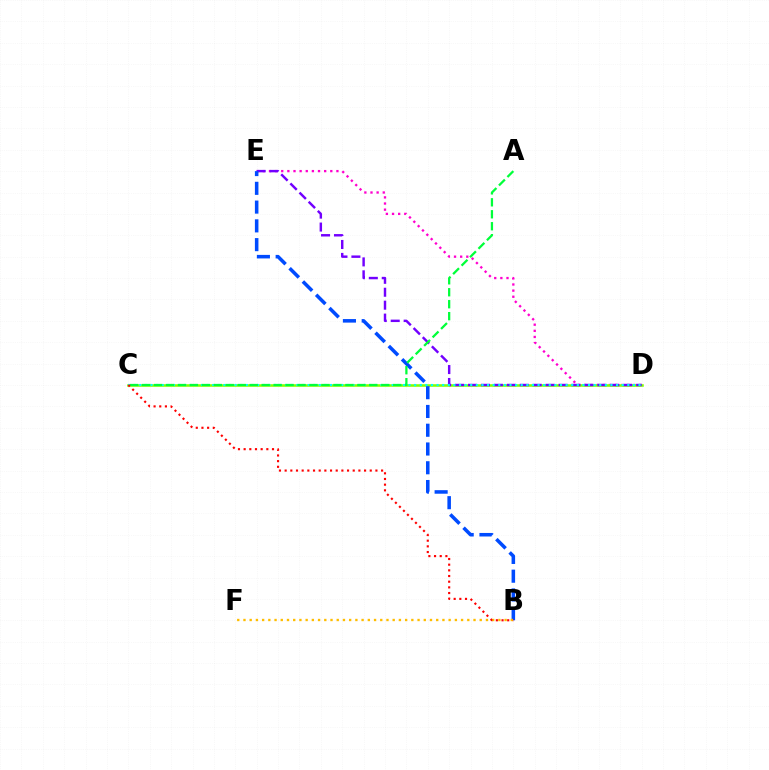{('D', 'E'): [{'color': '#ff00cf', 'line_style': 'dotted', 'thickness': 1.67}, {'color': '#7200ff', 'line_style': 'dashed', 'thickness': 1.76}], ('C', 'D'): [{'color': '#84ff00', 'line_style': 'solid', 'thickness': 1.84}, {'color': '#00fff6', 'line_style': 'dotted', 'thickness': 1.52}], ('B', 'E'): [{'color': '#004bff', 'line_style': 'dashed', 'thickness': 2.55}], ('A', 'C'): [{'color': '#00ff39', 'line_style': 'dashed', 'thickness': 1.62}], ('B', 'F'): [{'color': '#ffbd00', 'line_style': 'dotted', 'thickness': 1.69}], ('B', 'C'): [{'color': '#ff0000', 'line_style': 'dotted', 'thickness': 1.54}]}